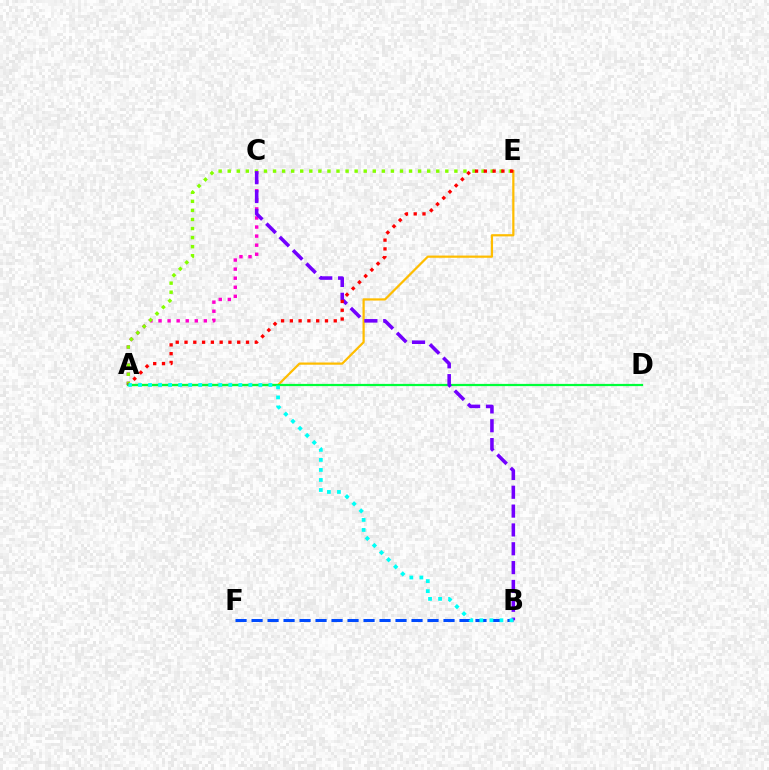{('A', 'E'): [{'color': '#ffbd00', 'line_style': 'solid', 'thickness': 1.6}, {'color': '#84ff00', 'line_style': 'dotted', 'thickness': 2.46}, {'color': '#ff0000', 'line_style': 'dotted', 'thickness': 2.39}], ('B', 'F'): [{'color': '#004bff', 'line_style': 'dashed', 'thickness': 2.17}], ('A', 'C'): [{'color': '#ff00cf', 'line_style': 'dotted', 'thickness': 2.46}], ('A', 'D'): [{'color': '#00ff39', 'line_style': 'solid', 'thickness': 1.6}], ('B', 'C'): [{'color': '#7200ff', 'line_style': 'dashed', 'thickness': 2.56}], ('A', 'B'): [{'color': '#00fff6', 'line_style': 'dotted', 'thickness': 2.72}]}